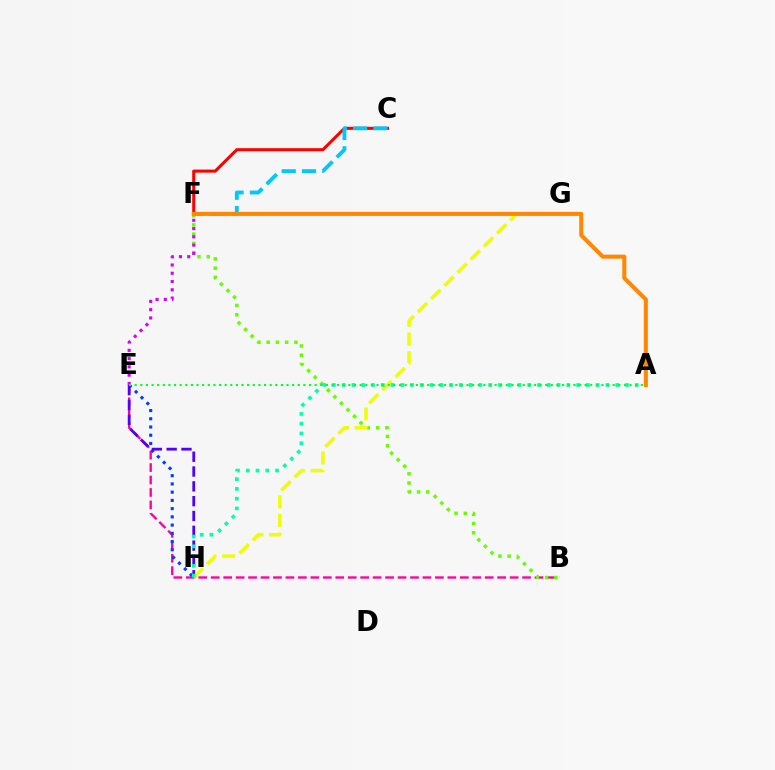{('C', 'F'): [{'color': '#ff0000', 'line_style': 'solid', 'thickness': 2.22}, {'color': '#00c7ff', 'line_style': 'dashed', 'thickness': 2.76}], ('B', 'E'): [{'color': '#ff00a0', 'line_style': 'dashed', 'thickness': 1.69}], ('E', 'H'): [{'color': '#003fff', 'line_style': 'dotted', 'thickness': 2.24}, {'color': '#4f00ff', 'line_style': 'dashed', 'thickness': 2.01}], ('B', 'F'): [{'color': '#66ff00', 'line_style': 'dotted', 'thickness': 2.51}], ('E', 'F'): [{'color': '#d600ff', 'line_style': 'dotted', 'thickness': 2.25}], ('G', 'H'): [{'color': '#eeff00', 'line_style': 'dashed', 'thickness': 2.53}], ('A', 'H'): [{'color': '#00ffaf', 'line_style': 'dotted', 'thickness': 2.65}], ('A', 'E'): [{'color': '#00ff27', 'line_style': 'dotted', 'thickness': 1.53}], ('A', 'F'): [{'color': '#ff8800', 'line_style': 'solid', 'thickness': 2.92}]}